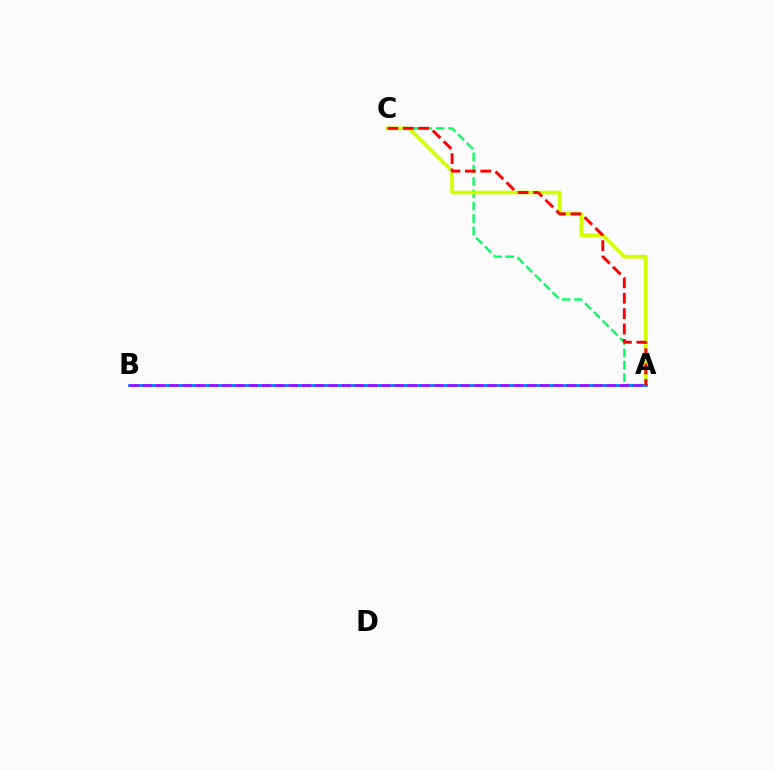{('A', 'C'): [{'color': '#00ff5c', 'line_style': 'dashed', 'thickness': 1.68}, {'color': '#d1ff00', 'line_style': 'solid', 'thickness': 2.62}, {'color': '#ff0000', 'line_style': 'dashed', 'thickness': 2.09}], ('A', 'B'): [{'color': '#0074ff', 'line_style': 'solid', 'thickness': 1.94}, {'color': '#b900ff', 'line_style': 'dashed', 'thickness': 1.8}]}